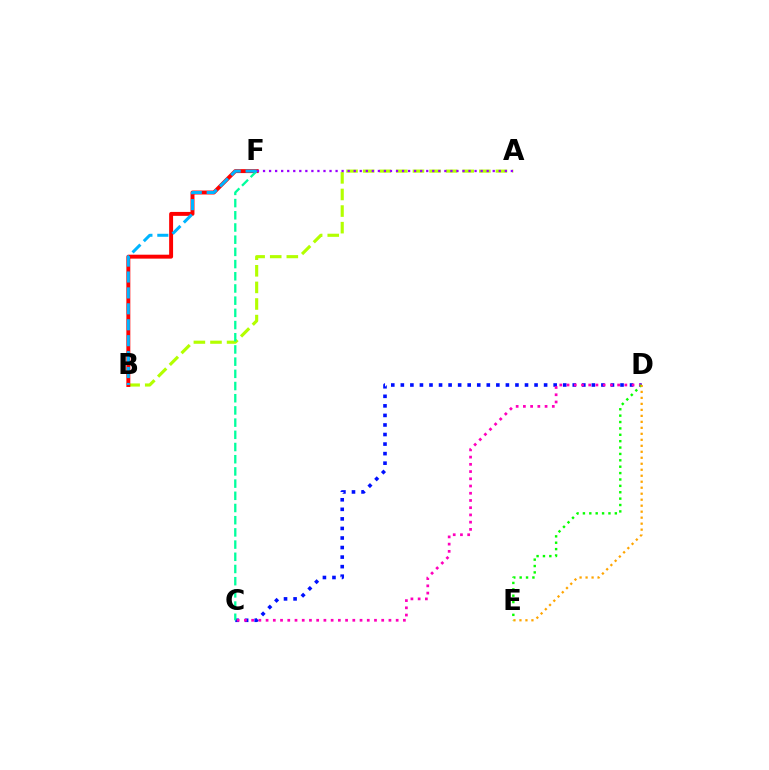{('C', 'D'): [{'color': '#0010ff', 'line_style': 'dotted', 'thickness': 2.6}, {'color': '#ff00bd', 'line_style': 'dotted', 'thickness': 1.96}], ('D', 'E'): [{'color': '#08ff00', 'line_style': 'dotted', 'thickness': 1.73}, {'color': '#ffa500', 'line_style': 'dotted', 'thickness': 1.63}], ('A', 'B'): [{'color': '#b3ff00', 'line_style': 'dashed', 'thickness': 2.25}], ('B', 'F'): [{'color': '#ff0000', 'line_style': 'solid', 'thickness': 2.83}, {'color': '#00b5ff', 'line_style': 'dashed', 'thickness': 2.16}], ('A', 'F'): [{'color': '#9b00ff', 'line_style': 'dotted', 'thickness': 1.64}], ('C', 'F'): [{'color': '#00ff9d', 'line_style': 'dashed', 'thickness': 1.66}]}